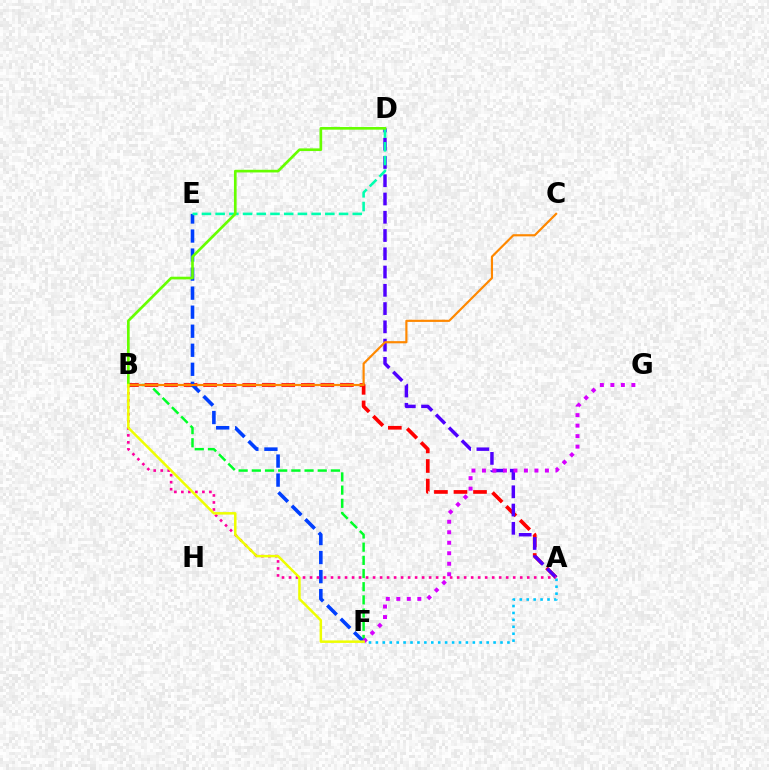{('B', 'F'): [{'color': '#00ff27', 'line_style': 'dashed', 'thickness': 1.79}, {'color': '#eeff00', 'line_style': 'solid', 'thickness': 1.8}], ('A', 'B'): [{'color': '#ff0000', 'line_style': 'dashed', 'thickness': 2.65}, {'color': '#ff00a0', 'line_style': 'dotted', 'thickness': 1.9}], ('A', 'D'): [{'color': '#4f00ff', 'line_style': 'dashed', 'thickness': 2.48}], ('E', 'F'): [{'color': '#003fff', 'line_style': 'dashed', 'thickness': 2.59}], ('D', 'E'): [{'color': '#00ffaf', 'line_style': 'dashed', 'thickness': 1.86}], ('B', 'C'): [{'color': '#ff8800', 'line_style': 'solid', 'thickness': 1.56}], ('B', 'D'): [{'color': '#66ff00', 'line_style': 'solid', 'thickness': 1.92}], ('A', 'F'): [{'color': '#00c7ff', 'line_style': 'dotted', 'thickness': 1.88}], ('F', 'G'): [{'color': '#d600ff', 'line_style': 'dotted', 'thickness': 2.85}]}